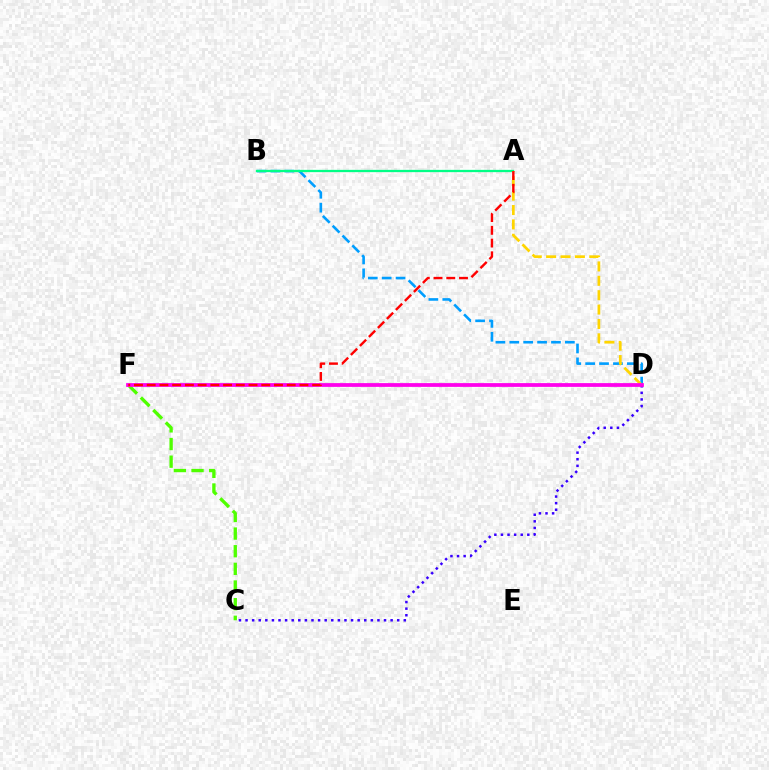{('B', 'D'): [{'color': '#009eff', 'line_style': 'dashed', 'thickness': 1.89}], ('C', 'D'): [{'color': '#3700ff', 'line_style': 'dotted', 'thickness': 1.79}], ('A', 'B'): [{'color': '#00ff86', 'line_style': 'solid', 'thickness': 1.65}], ('C', 'F'): [{'color': '#4fff00', 'line_style': 'dashed', 'thickness': 2.4}], ('A', 'D'): [{'color': '#ffd500', 'line_style': 'dashed', 'thickness': 1.95}], ('D', 'F'): [{'color': '#ff00ed', 'line_style': 'solid', 'thickness': 2.7}], ('A', 'F'): [{'color': '#ff0000', 'line_style': 'dashed', 'thickness': 1.73}]}